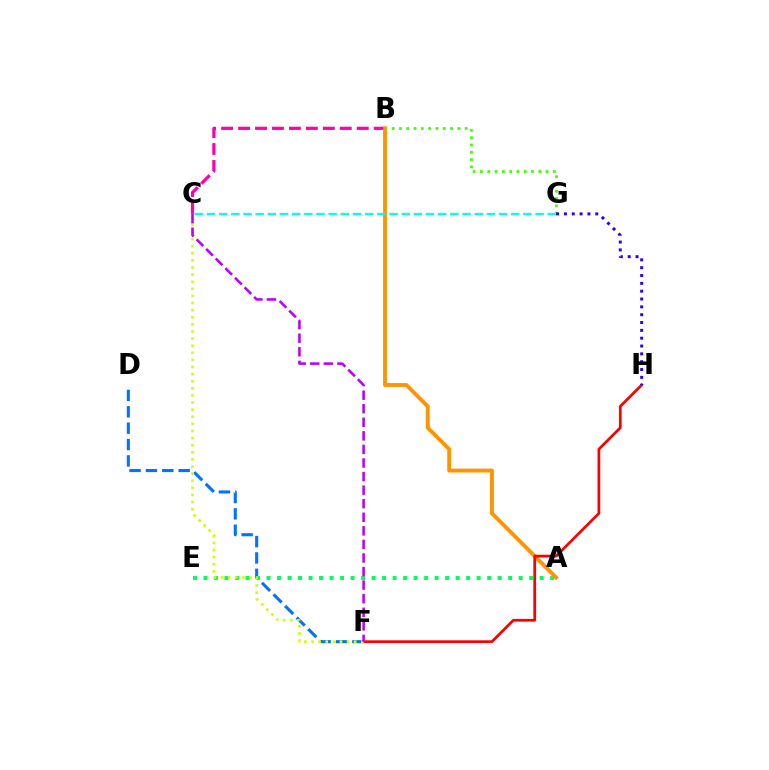{('D', 'F'): [{'color': '#0074ff', 'line_style': 'dashed', 'thickness': 2.22}], ('B', 'C'): [{'color': '#ff00ac', 'line_style': 'dashed', 'thickness': 2.3}], ('A', 'E'): [{'color': '#00ff5c', 'line_style': 'dotted', 'thickness': 2.85}], ('A', 'B'): [{'color': '#ff9400', 'line_style': 'solid', 'thickness': 2.78}], ('B', 'G'): [{'color': '#3dff00', 'line_style': 'dotted', 'thickness': 1.98}], ('C', 'G'): [{'color': '#00fff6', 'line_style': 'dashed', 'thickness': 1.65}], ('F', 'H'): [{'color': '#ff0000', 'line_style': 'solid', 'thickness': 1.97}], ('G', 'H'): [{'color': '#2500ff', 'line_style': 'dotted', 'thickness': 2.13}], ('C', 'F'): [{'color': '#d1ff00', 'line_style': 'dotted', 'thickness': 1.93}, {'color': '#b900ff', 'line_style': 'dashed', 'thickness': 1.84}]}